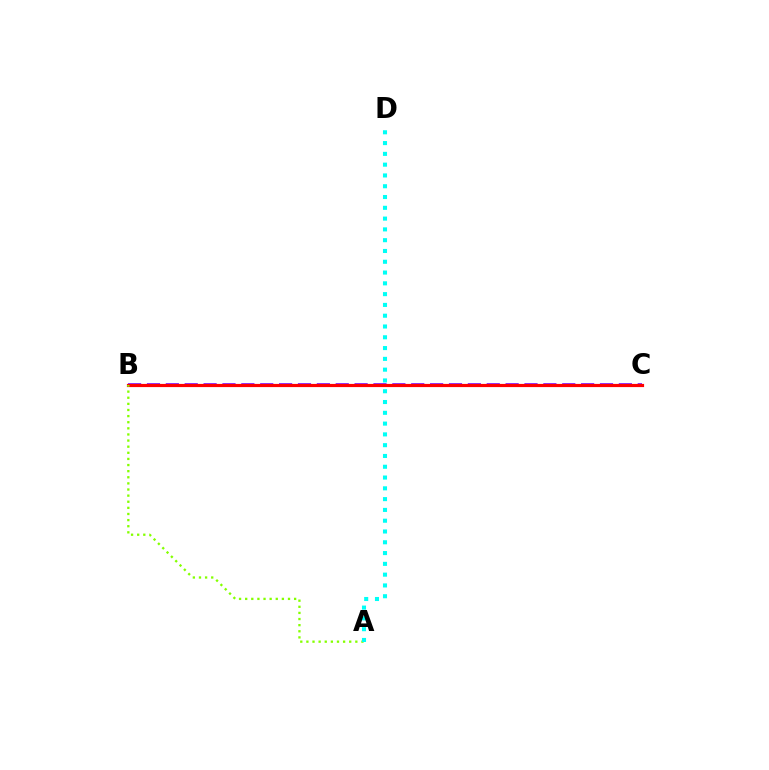{('B', 'C'): [{'color': '#7200ff', 'line_style': 'dashed', 'thickness': 2.56}, {'color': '#ff0000', 'line_style': 'solid', 'thickness': 2.29}], ('A', 'B'): [{'color': '#84ff00', 'line_style': 'dotted', 'thickness': 1.66}], ('A', 'D'): [{'color': '#00fff6', 'line_style': 'dotted', 'thickness': 2.93}]}